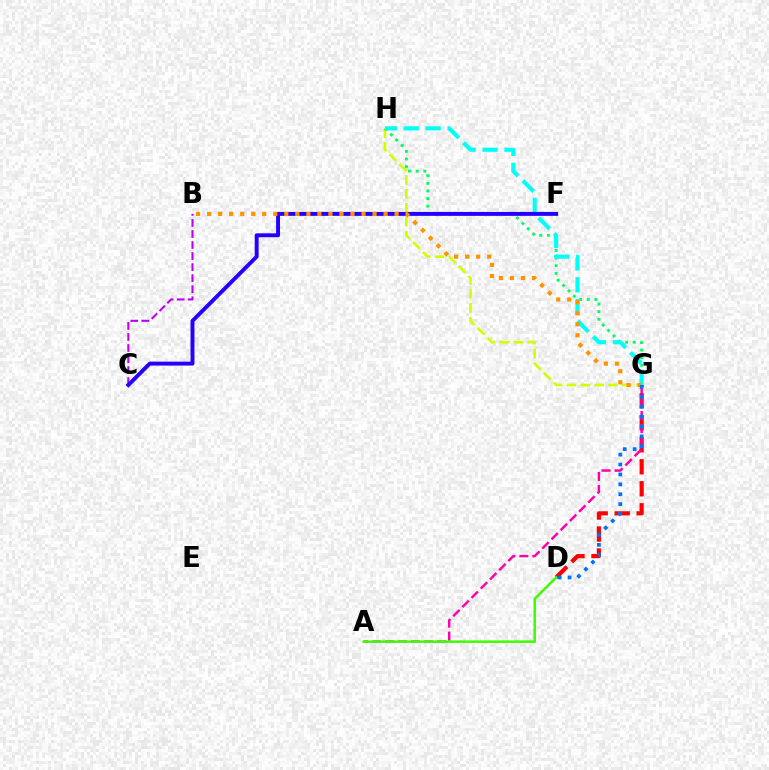{('G', 'H'): [{'color': '#d1ff00', 'line_style': 'dashed', 'thickness': 1.89}, {'color': '#00ff5c', 'line_style': 'dotted', 'thickness': 2.07}, {'color': '#00fff6', 'line_style': 'dashed', 'thickness': 2.98}], ('B', 'C'): [{'color': '#b900ff', 'line_style': 'dashed', 'thickness': 1.5}], ('D', 'G'): [{'color': '#ff0000', 'line_style': 'dashed', 'thickness': 2.99}, {'color': '#0074ff', 'line_style': 'dotted', 'thickness': 2.69}], ('A', 'G'): [{'color': '#ff00ac', 'line_style': 'dashed', 'thickness': 1.77}], ('C', 'F'): [{'color': '#2500ff', 'line_style': 'solid', 'thickness': 2.83}], ('A', 'D'): [{'color': '#3dff00', 'line_style': 'solid', 'thickness': 1.8}], ('B', 'G'): [{'color': '#ff9400', 'line_style': 'dotted', 'thickness': 3.0}]}